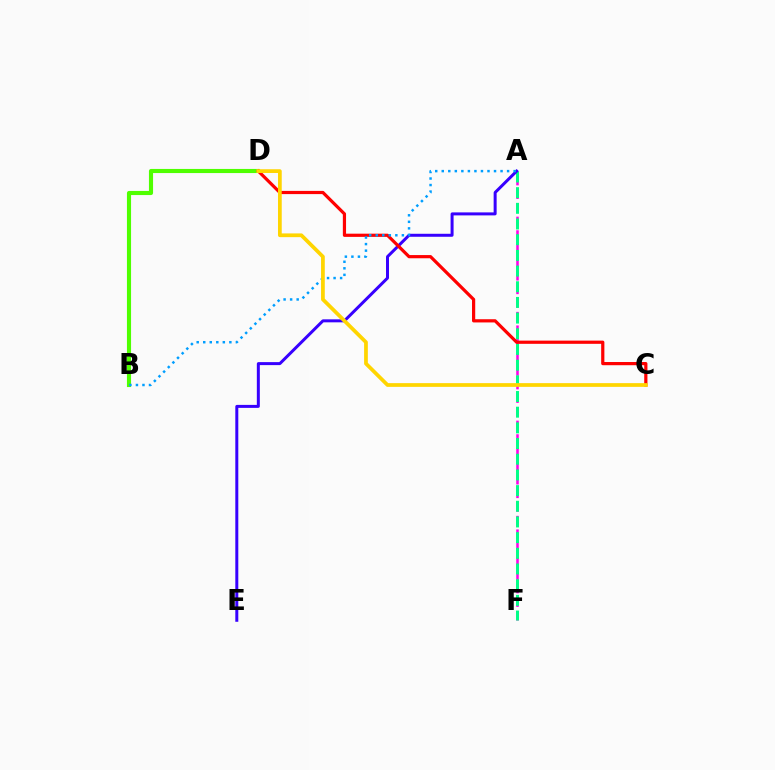{('A', 'F'): [{'color': '#ff00ed', 'line_style': 'dashed', 'thickness': 1.85}, {'color': '#00ff86', 'line_style': 'dashed', 'thickness': 2.13}], ('A', 'E'): [{'color': '#3700ff', 'line_style': 'solid', 'thickness': 2.16}], ('B', 'D'): [{'color': '#4fff00', 'line_style': 'solid', 'thickness': 2.96}], ('C', 'D'): [{'color': '#ff0000', 'line_style': 'solid', 'thickness': 2.31}, {'color': '#ffd500', 'line_style': 'solid', 'thickness': 2.69}], ('A', 'B'): [{'color': '#009eff', 'line_style': 'dotted', 'thickness': 1.78}]}